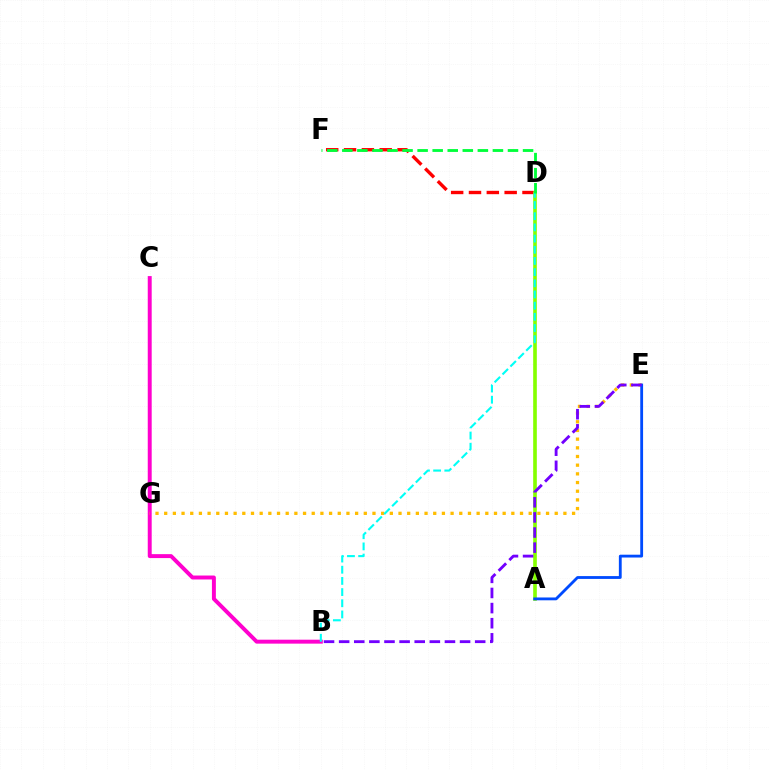{('D', 'F'): [{'color': '#ff0000', 'line_style': 'dashed', 'thickness': 2.42}, {'color': '#00ff39', 'line_style': 'dashed', 'thickness': 2.05}], ('B', 'C'): [{'color': '#ff00cf', 'line_style': 'solid', 'thickness': 2.84}], ('A', 'D'): [{'color': '#84ff00', 'line_style': 'solid', 'thickness': 2.62}], ('E', 'G'): [{'color': '#ffbd00', 'line_style': 'dotted', 'thickness': 2.36}], ('A', 'E'): [{'color': '#004bff', 'line_style': 'solid', 'thickness': 2.04}], ('B', 'E'): [{'color': '#7200ff', 'line_style': 'dashed', 'thickness': 2.05}], ('B', 'D'): [{'color': '#00fff6', 'line_style': 'dashed', 'thickness': 1.52}]}